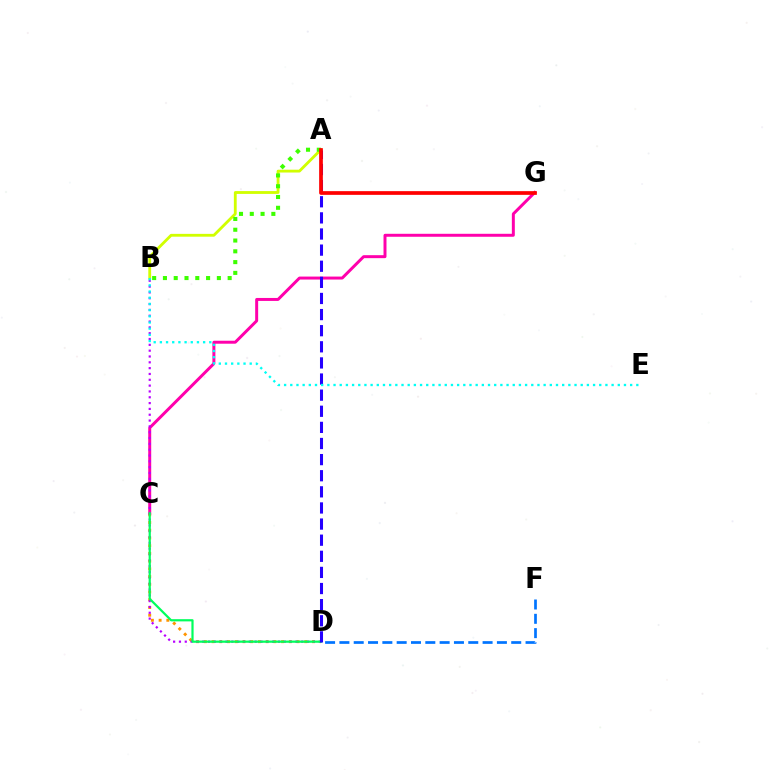{('A', 'B'): [{'color': '#d1ff00', 'line_style': 'solid', 'thickness': 2.03}, {'color': '#3dff00', 'line_style': 'dotted', 'thickness': 2.93}], ('C', 'G'): [{'color': '#ff00ac', 'line_style': 'solid', 'thickness': 2.14}], ('C', 'D'): [{'color': '#ff9400', 'line_style': 'dotted', 'thickness': 2.1}, {'color': '#00ff5c', 'line_style': 'solid', 'thickness': 1.59}], ('B', 'D'): [{'color': '#b900ff', 'line_style': 'dotted', 'thickness': 1.58}], ('A', 'D'): [{'color': '#2500ff', 'line_style': 'dashed', 'thickness': 2.19}], ('D', 'F'): [{'color': '#0074ff', 'line_style': 'dashed', 'thickness': 1.95}], ('A', 'G'): [{'color': '#ff0000', 'line_style': 'solid', 'thickness': 2.67}], ('B', 'E'): [{'color': '#00fff6', 'line_style': 'dotted', 'thickness': 1.68}]}